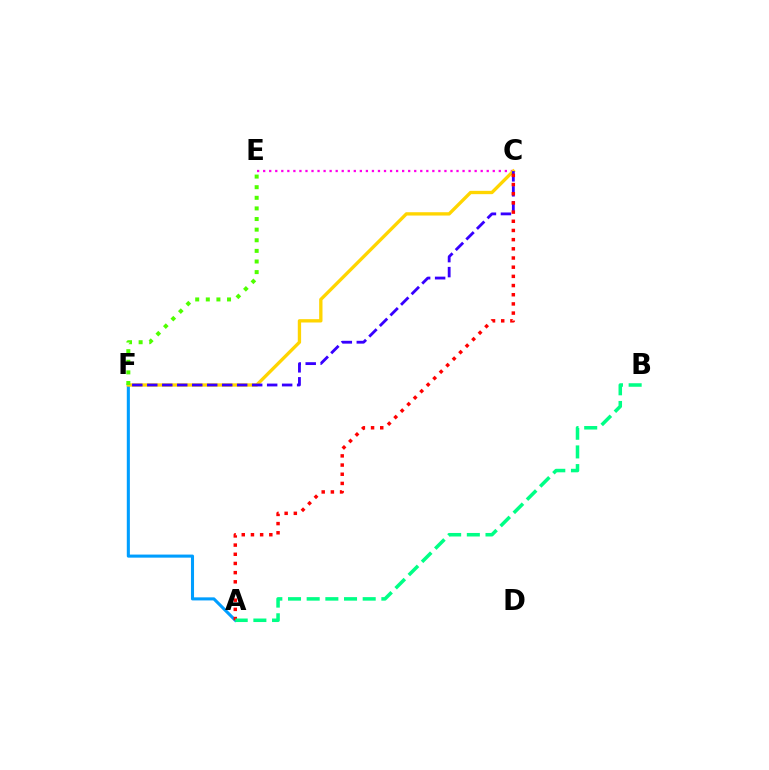{('A', 'F'): [{'color': '#009eff', 'line_style': 'solid', 'thickness': 2.21}], ('C', 'E'): [{'color': '#ff00ed', 'line_style': 'dotted', 'thickness': 1.64}], ('C', 'F'): [{'color': '#ffd500', 'line_style': 'solid', 'thickness': 2.4}, {'color': '#3700ff', 'line_style': 'dashed', 'thickness': 2.04}], ('E', 'F'): [{'color': '#4fff00', 'line_style': 'dotted', 'thickness': 2.88}], ('A', 'C'): [{'color': '#ff0000', 'line_style': 'dotted', 'thickness': 2.49}], ('A', 'B'): [{'color': '#00ff86', 'line_style': 'dashed', 'thickness': 2.54}]}